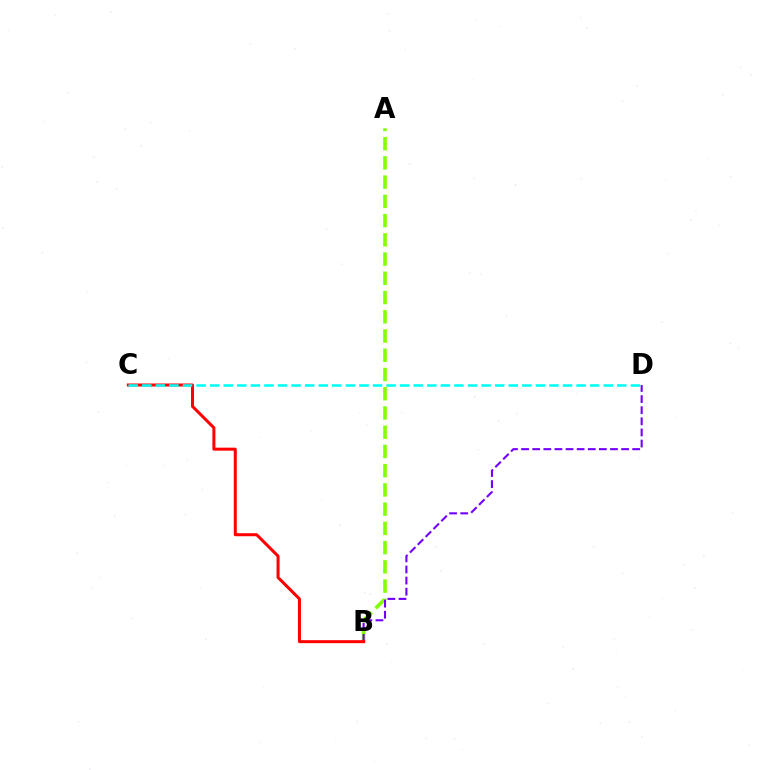{('A', 'B'): [{'color': '#84ff00', 'line_style': 'dashed', 'thickness': 2.61}], ('B', 'D'): [{'color': '#7200ff', 'line_style': 'dashed', 'thickness': 1.51}], ('B', 'C'): [{'color': '#ff0000', 'line_style': 'solid', 'thickness': 2.17}], ('C', 'D'): [{'color': '#00fff6', 'line_style': 'dashed', 'thickness': 1.84}]}